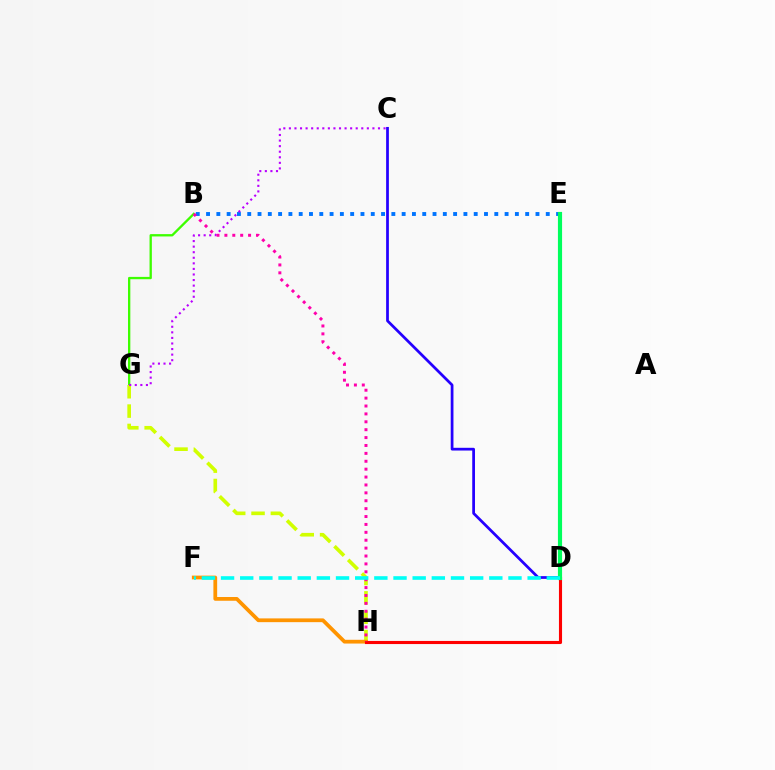{('B', 'G'): [{'color': '#3dff00', 'line_style': 'solid', 'thickness': 1.67}], ('G', 'H'): [{'color': '#d1ff00', 'line_style': 'dashed', 'thickness': 2.63}], ('B', 'E'): [{'color': '#0074ff', 'line_style': 'dotted', 'thickness': 2.8}], ('C', 'G'): [{'color': '#b900ff', 'line_style': 'dotted', 'thickness': 1.51}], ('F', 'H'): [{'color': '#ff9400', 'line_style': 'solid', 'thickness': 2.7}], ('D', 'H'): [{'color': '#ff0000', 'line_style': 'solid', 'thickness': 2.24}], ('B', 'H'): [{'color': '#ff00ac', 'line_style': 'dotted', 'thickness': 2.15}], ('C', 'D'): [{'color': '#2500ff', 'line_style': 'solid', 'thickness': 1.97}], ('D', 'E'): [{'color': '#00ff5c', 'line_style': 'solid', 'thickness': 3.0}], ('D', 'F'): [{'color': '#00fff6', 'line_style': 'dashed', 'thickness': 2.6}]}